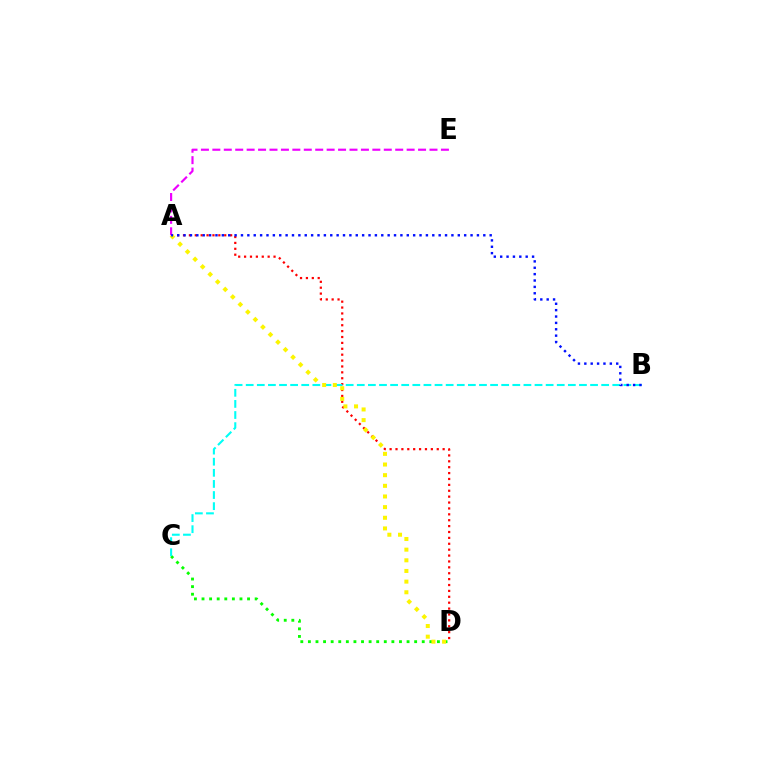{('C', 'D'): [{'color': '#08ff00', 'line_style': 'dotted', 'thickness': 2.06}], ('A', 'D'): [{'color': '#ff0000', 'line_style': 'dotted', 'thickness': 1.6}, {'color': '#fcf500', 'line_style': 'dotted', 'thickness': 2.89}], ('B', 'C'): [{'color': '#00fff6', 'line_style': 'dashed', 'thickness': 1.51}], ('A', 'E'): [{'color': '#ee00ff', 'line_style': 'dashed', 'thickness': 1.55}], ('A', 'B'): [{'color': '#0010ff', 'line_style': 'dotted', 'thickness': 1.73}]}